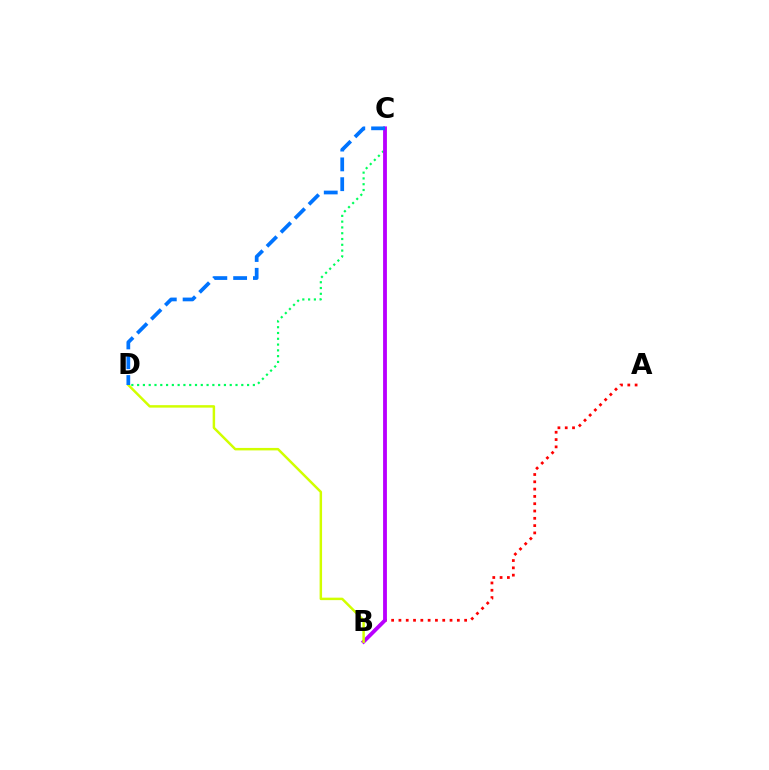{('A', 'B'): [{'color': '#ff0000', 'line_style': 'dotted', 'thickness': 1.98}], ('C', 'D'): [{'color': '#00ff5c', 'line_style': 'dotted', 'thickness': 1.57}, {'color': '#0074ff', 'line_style': 'dashed', 'thickness': 2.69}], ('B', 'C'): [{'color': '#b900ff', 'line_style': 'solid', 'thickness': 2.76}], ('B', 'D'): [{'color': '#d1ff00', 'line_style': 'solid', 'thickness': 1.78}]}